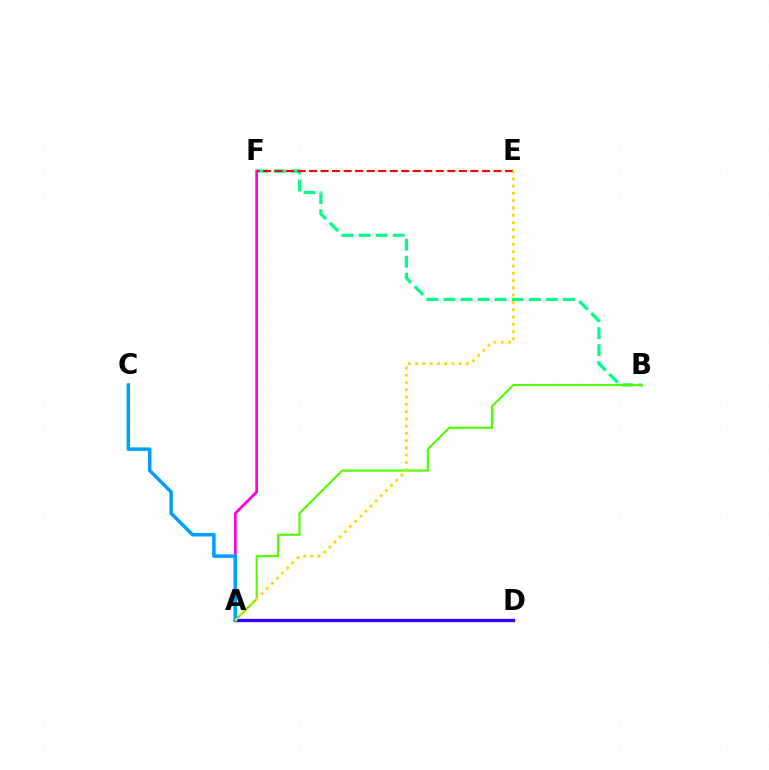{('B', 'F'): [{'color': '#00ff86', 'line_style': 'dashed', 'thickness': 2.32}], ('A', 'D'): [{'color': '#3700ff', 'line_style': 'solid', 'thickness': 2.37}], ('A', 'B'): [{'color': '#4fff00', 'line_style': 'solid', 'thickness': 1.53}], ('A', 'F'): [{'color': '#ff00ed', 'line_style': 'solid', 'thickness': 1.99}], ('E', 'F'): [{'color': '#ff0000', 'line_style': 'dashed', 'thickness': 1.57}], ('A', 'C'): [{'color': '#009eff', 'line_style': 'solid', 'thickness': 2.53}], ('A', 'E'): [{'color': '#ffd500', 'line_style': 'dotted', 'thickness': 1.98}]}